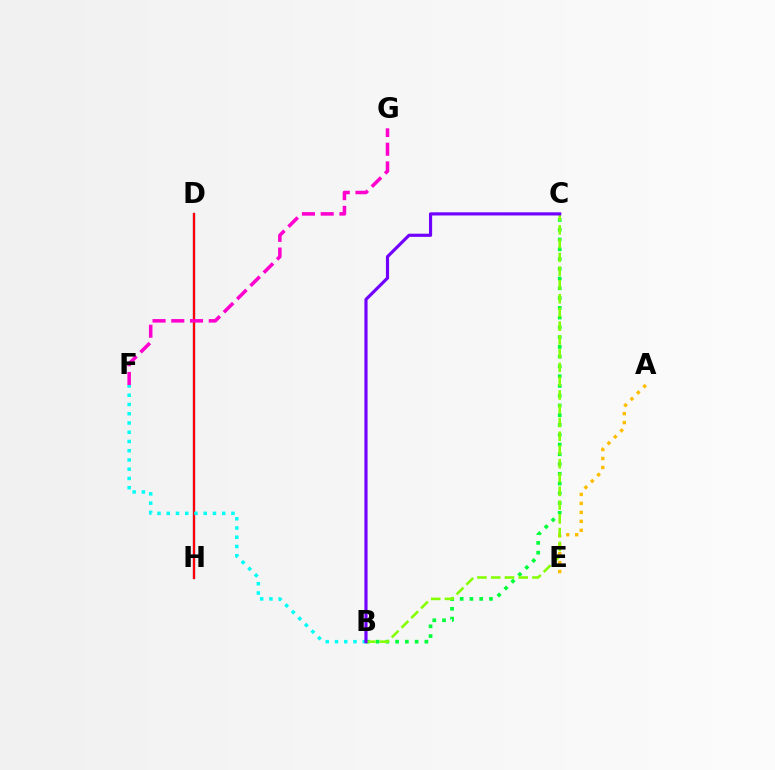{('B', 'C'): [{'color': '#00ff39', 'line_style': 'dotted', 'thickness': 2.65}, {'color': '#84ff00', 'line_style': 'dashed', 'thickness': 1.87}, {'color': '#7200ff', 'line_style': 'solid', 'thickness': 2.28}], ('D', 'H'): [{'color': '#004bff', 'line_style': 'solid', 'thickness': 1.57}, {'color': '#ff0000', 'line_style': 'solid', 'thickness': 1.61}], ('A', 'E'): [{'color': '#ffbd00', 'line_style': 'dotted', 'thickness': 2.44}], ('B', 'F'): [{'color': '#00fff6', 'line_style': 'dotted', 'thickness': 2.51}], ('F', 'G'): [{'color': '#ff00cf', 'line_style': 'dashed', 'thickness': 2.55}]}